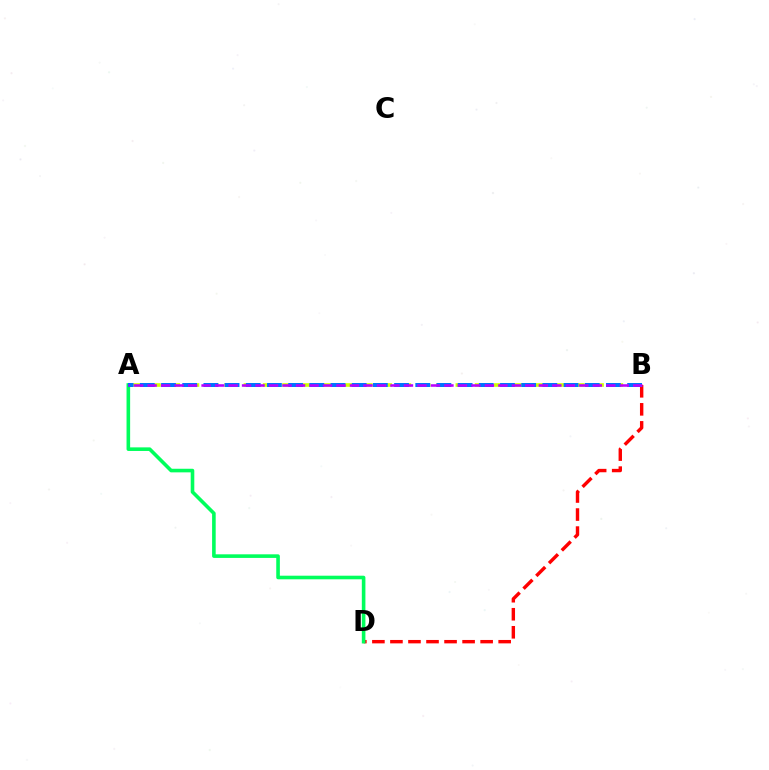{('B', 'D'): [{'color': '#ff0000', 'line_style': 'dashed', 'thickness': 2.45}], ('A', 'B'): [{'color': '#d1ff00', 'line_style': 'dashed', 'thickness': 2.62}, {'color': '#0074ff', 'line_style': 'dashed', 'thickness': 2.88}, {'color': '#b900ff', 'line_style': 'dashed', 'thickness': 1.83}], ('A', 'D'): [{'color': '#00ff5c', 'line_style': 'solid', 'thickness': 2.59}]}